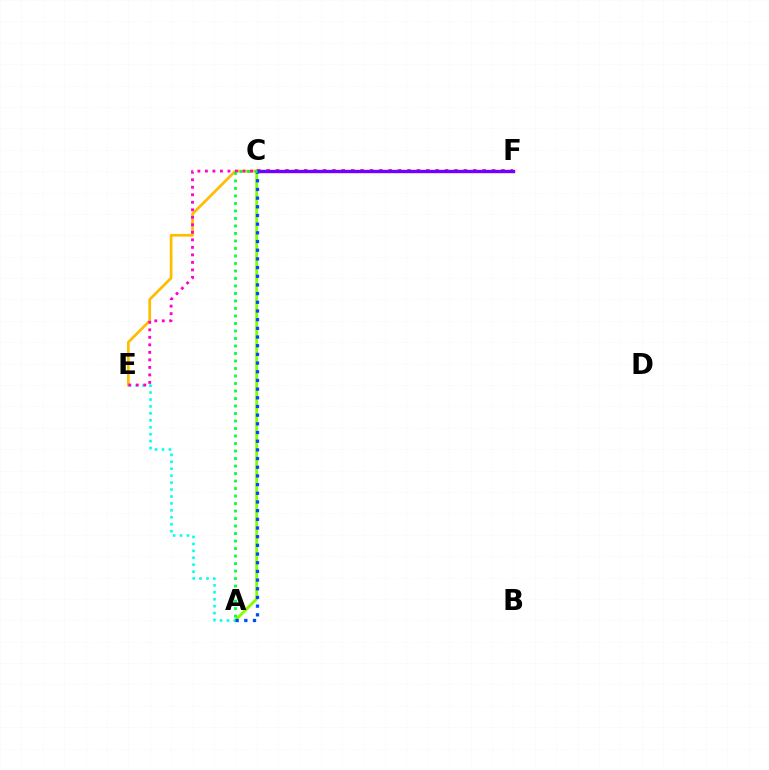{('C', 'E'): [{'color': '#ffbd00', 'line_style': 'solid', 'thickness': 1.96}, {'color': '#ff00cf', 'line_style': 'dotted', 'thickness': 2.04}], ('A', 'C'): [{'color': '#84ff00', 'line_style': 'solid', 'thickness': 2.07}, {'color': '#004bff', 'line_style': 'dotted', 'thickness': 2.36}, {'color': '#00ff39', 'line_style': 'dotted', 'thickness': 2.04}], ('C', 'F'): [{'color': '#ff0000', 'line_style': 'dotted', 'thickness': 2.55}, {'color': '#7200ff', 'line_style': 'solid', 'thickness': 2.44}], ('A', 'E'): [{'color': '#00fff6', 'line_style': 'dotted', 'thickness': 1.89}]}